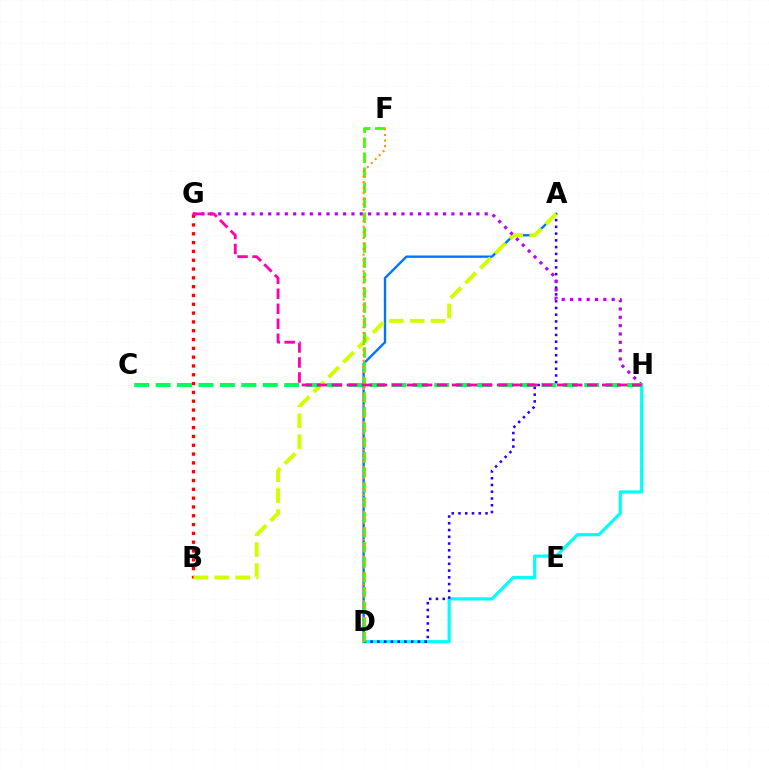{('A', 'D'): [{'color': '#0074ff', 'line_style': 'solid', 'thickness': 1.7}, {'color': '#2500ff', 'line_style': 'dotted', 'thickness': 1.84}], ('B', 'G'): [{'color': '#ff0000', 'line_style': 'dotted', 'thickness': 2.39}], ('D', 'H'): [{'color': '#00fff6', 'line_style': 'solid', 'thickness': 2.3}], ('A', 'B'): [{'color': '#d1ff00', 'line_style': 'dashed', 'thickness': 2.84}], ('D', 'F'): [{'color': '#3dff00', 'line_style': 'dashed', 'thickness': 2.04}, {'color': '#ff9400', 'line_style': 'dotted', 'thickness': 1.52}], ('G', 'H'): [{'color': '#b900ff', 'line_style': 'dotted', 'thickness': 2.26}, {'color': '#ff00ac', 'line_style': 'dashed', 'thickness': 2.04}], ('C', 'H'): [{'color': '#00ff5c', 'line_style': 'dashed', 'thickness': 2.91}]}